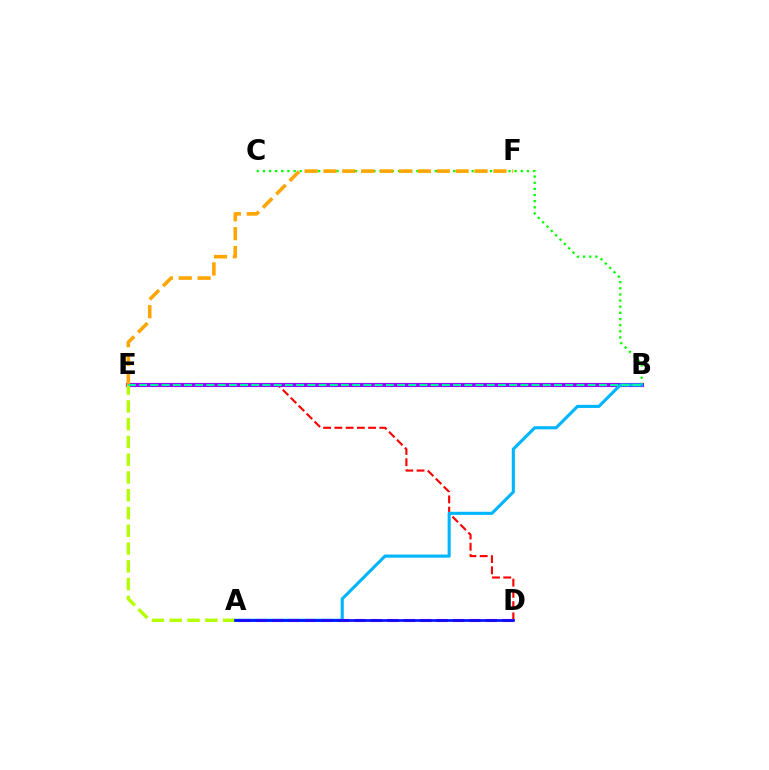{('D', 'E'): [{'color': '#ff0000', 'line_style': 'dashed', 'thickness': 1.53}], ('B', 'E'): [{'color': '#9b00ff', 'line_style': 'solid', 'thickness': 2.98}, {'color': '#00ff9d', 'line_style': 'dashed', 'thickness': 1.52}], ('B', 'C'): [{'color': '#08ff00', 'line_style': 'dotted', 'thickness': 1.67}], ('A', 'B'): [{'color': '#00b5ff', 'line_style': 'solid', 'thickness': 2.24}], ('A', 'E'): [{'color': '#b3ff00', 'line_style': 'dashed', 'thickness': 2.41}], ('A', 'D'): [{'color': '#ff00bd', 'line_style': 'dashed', 'thickness': 2.23}, {'color': '#0010ff', 'line_style': 'solid', 'thickness': 1.93}], ('E', 'F'): [{'color': '#ffa500', 'line_style': 'dashed', 'thickness': 2.57}]}